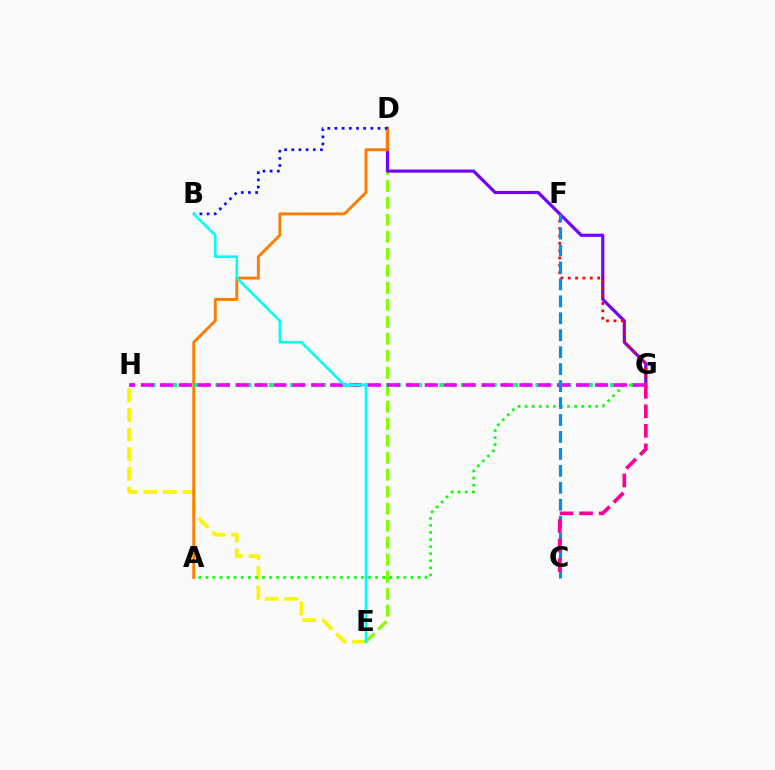{('E', 'H'): [{'color': '#fcf500', 'line_style': 'dashed', 'thickness': 2.66}], ('D', 'E'): [{'color': '#84ff00', 'line_style': 'dashed', 'thickness': 2.31}], ('D', 'G'): [{'color': '#7200ff', 'line_style': 'solid', 'thickness': 2.29}], ('F', 'G'): [{'color': '#ff0000', 'line_style': 'dotted', 'thickness': 2.0}], ('A', 'D'): [{'color': '#ff7c00', 'line_style': 'solid', 'thickness': 2.08}], ('G', 'H'): [{'color': '#00ff74', 'line_style': 'dotted', 'thickness': 2.9}, {'color': '#ee00ff', 'line_style': 'dashed', 'thickness': 2.57}], ('A', 'G'): [{'color': '#08ff00', 'line_style': 'dotted', 'thickness': 1.92}], ('C', 'F'): [{'color': '#008cff', 'line_style': 'dashed', 'thickness': 2.3}], ('B', 'D'): [{'color': '#0010ff', 'line_style': 'dotted', 'thickness': 1.95}], ('B', 'E'): [{'color': '#00fff6', 'line_style': 'solid', 'thickness': 1.88}], ('C', 'G'): [{'color': '#ff0094', 'line_style': 'dashed', 'thickness': 2.65}]}